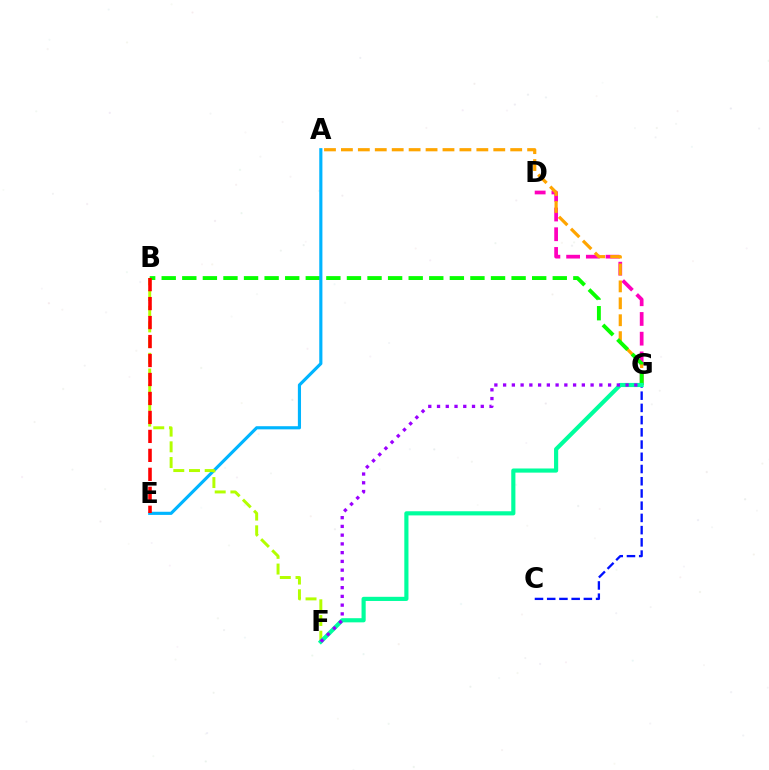{('D', 'G'): [{'color': '#ff00bd', 'line_style': 'dashed', 'thickness': 2.68}], ('A', 'G'): [{'color': '#ffa500', 'line_style': 'dashed', 'thickness': 2.3}], ('B', 'G'): [{'color': '#08ff00', 'line_style': 'dashed', 'thickness': 2.8}], ('A', 'E'): [{'color': '#00b5ff', 'line_style': 'solid', 'thickness': 2.26}], ('B', 'F'): [{'color': '#b3ff00', 'line_style': 'dashed', 'thickness': 2.13}], ('B', 'E'): [{'color': '#ff0000', 'line_style': 'dashed', 'thickness': 2.58}], ('C', 'G'): [{'color': '#0010ff', 'line_style': 'dashed', 'thickness': 1.66}], ('F', 'G'): [{'color': '#00ff9d', 'line_style': 'solid', 'thickness': 2.99}, {'color': '#9b00ff', 'line_style': 'dotted', 'thickness': 2.38}]}